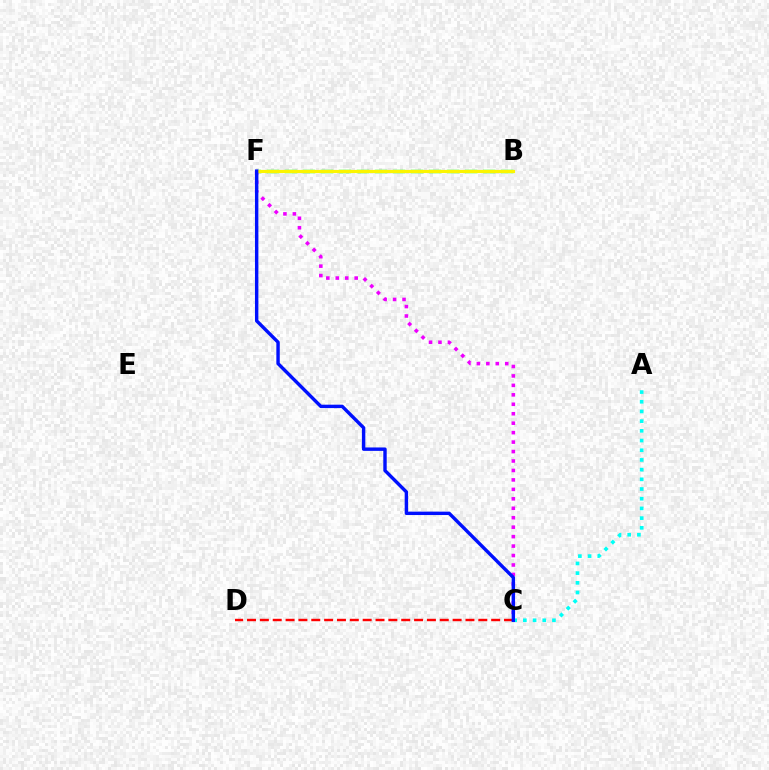{('C', 'F'): [{'color': '#ee00ff', 'line_style': 'dotted', 'thickness': 2.57}, {'color': '#0010ff', 'line_style': 'solid', 'thickness': 2.45}], ('B', 'F'): [{'color': '#08ff00', 'line_style': 'dashed', 'thickness': 2.45}, {'color': '#fcf500', 'line_style': 'solid', 'thickness': 2.25}], ('C', 'D'): [{'color': '#ff0000', 'line_style': 'dashed', 'thickness': 1.75}], ('A', 'C'): [{'color': '#00fff6', 'line_style': 'dotted', 'thickness': 2.63}]}